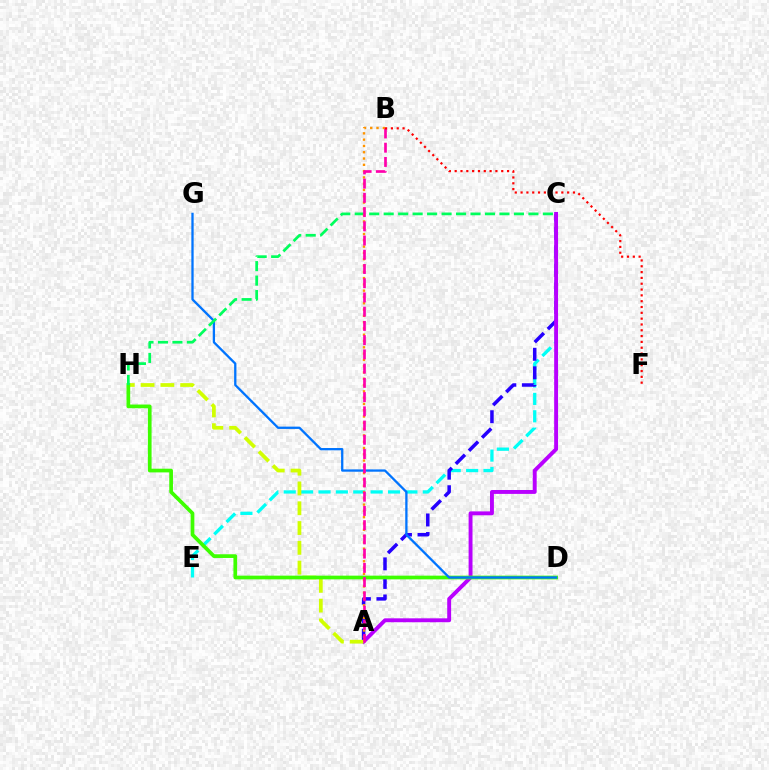{('C', 'E'): [{'color': '#00fff6', 'line_style': 'dashed', 'thickness': 2.36}], ('A', 'C'): [{'color': '#2500ff', 'line_style': 'dashed', 'thickness': 2.52}, {'color': '#b900ff', 'line_style': 'solid', 'thickness': 2.81}], ('A', 'H'): [{'color': '#d1ff00', 'line_style': 'dashed', 'thickness': 2.69}], ('D', 'H'): [{'color': '#3dff00', 'line_style': 'solid', 'thickness': 2.67}], ('D', 'G'): [{'color': '#0074ff', 'line_style': 'solid', 'thickness': 1.65}], ('C', 'H'): [{'color': '#00ff5c', 'line_style': 'dashed', 'thickness': 1.97}], ('A', 'B'): [{'color': '#ff9400', 'line_style': 'dotted', 'thickness': 1.71}, {'color': '#ff00ac', 'line_style': 'dashed', 'thickness': 1.93}], ('B', 'F'): [{'color': '#ff0000', 'line_style': 'dotted', 'thickness': 1.58}]}